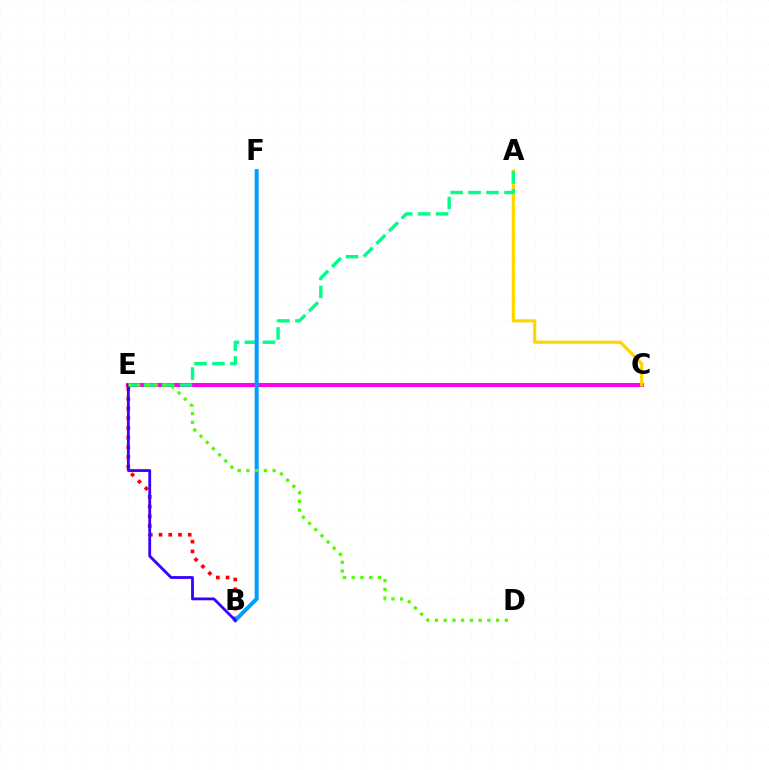{('C', 'E'): [{'color': '#ff00ed', 'line_style': 'solid', 'thickness': 2.92}], ('A', 'C'): [{'color': '#ffd500', 'line_style': 'solid', 'thickness': 2.26}], ('B', 'E'): [{'color': '#ff0000', 'line_style': 'dotted', 'thickness': 2.64}, {'color': '#3700ff', 'line_style': 'solid', 'thickness': 2.02}], ('A', 'E'): [{'color': '#00ff86', 'line_style': 'dashed', 'thickness': 2.44}], ('B', 'F'): [{'color': '#009eff', 'line_style': 'solid', 'thickness': 2.86}], ('D', 'E'): [{'color': '#4fff00', 'line_style': 'dotted', 'thickness': 2.37}]}